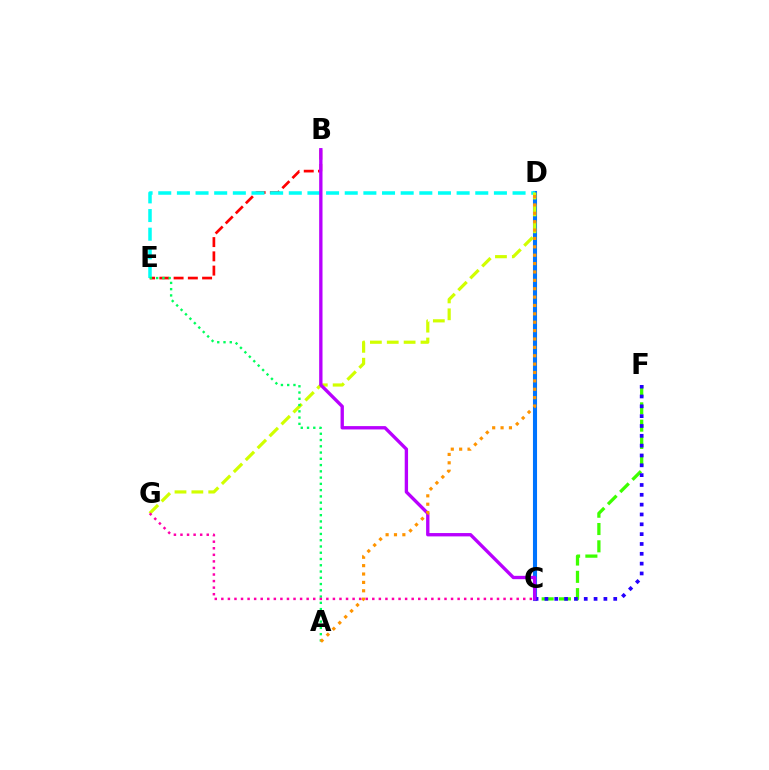{('C', 'D'): [{'color': '#0074ff', 'line_style': 'solid', 'thickness': 2.94}], ('B', 'E'): [{'color': '#ff0000', 'line_style': 'dashed', 'thickness': 1.94}], ('C', 'F'): [{'color': '#3dff00', 'line_style': 'dashed', 'thickness': 2.35}, {'color': '#2500ff', 'line_style': 'dotted', 'thickness': 2.67}], ('D', 'E'): [{'color': '#00fff6', 'line_style': 'dashed', 'thickness': 2.53}], ('D', 'G'): [{'color': '#d1ff00', 'line_style': 'dashed', 'thickness': 2.29}], ('B', 'C'): [{'color': '#b900ff', 'line_style': 'solid', 'thickness': 2.41}], ('A', 'E'): [{'color': '#00ff5c', 'line_style': 'dotted', 'thickness': 1.7}], ('A', 'D'): [{'color': '#ff9400', 'line_style': 'dotted', 'thickness': 2.28}], ('C', 'G'): [{'color': '#ff00ac', 'line_style': 'dotted', 'thickness': 1.78}]}